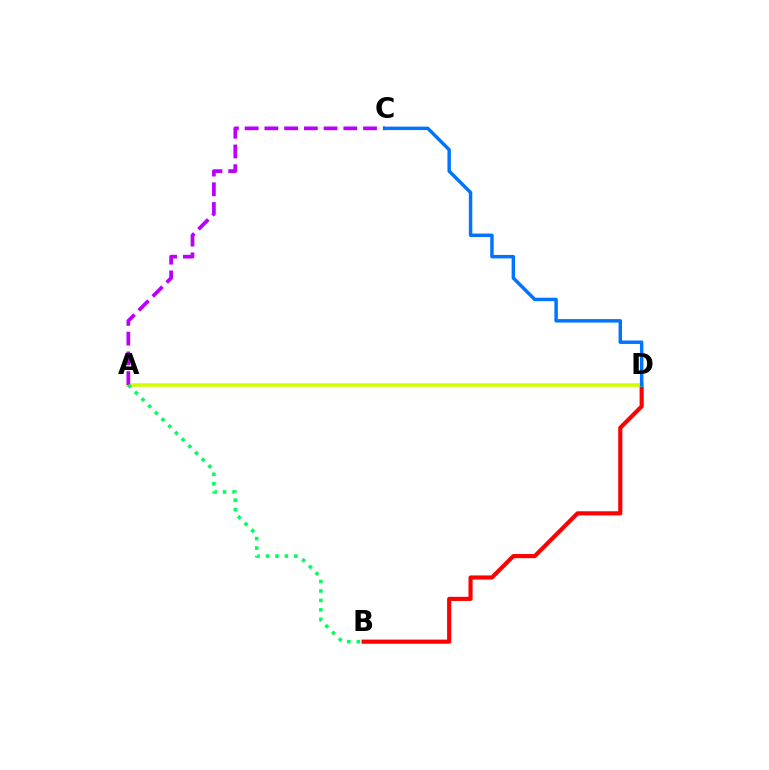{('B', 'D'): [{'color': '#ff0000', 'line_style': 'solid', 'thickness': 2.97}], ('A', 'D'): [{'color': '#d1ff00', 'line_style': 'solid', 'thickness': 2.56}], ('A', 'C'): [{'color': '#b900ff', 'line_style': 'dashed', 'thickness': 2.68}], ('A', 'B'): [{'color': '#00ff5c', 'line_style': 'dotted', 'thickness': 2.57}], ('C', 'D'): [{'color': '#0074ff', 'line_style': 'solid', 'thickness': 2.49}]}